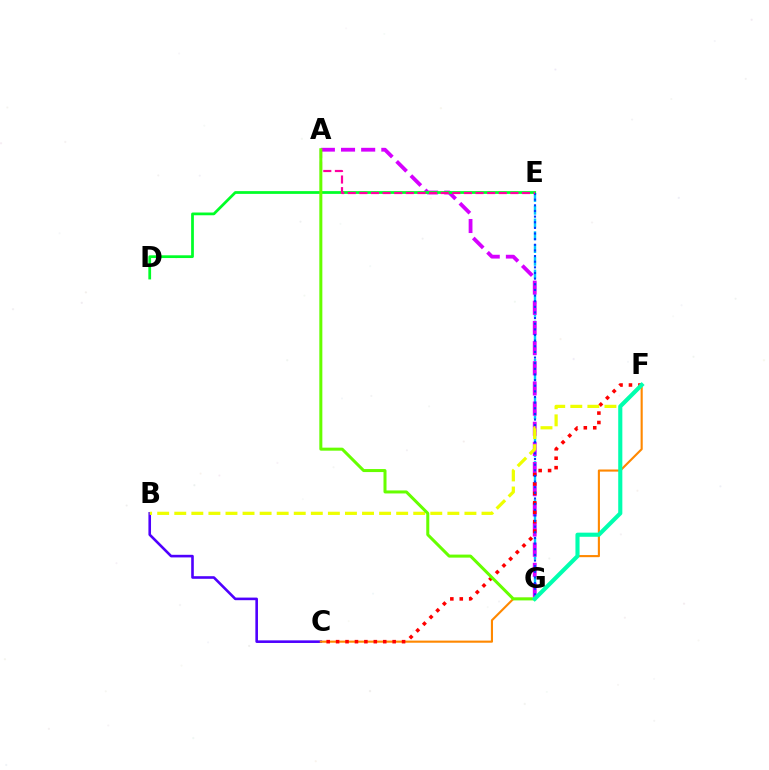{('B', 'C'): [{'color': '#4f00ff', 'line_style': 'solid', 'thickness': 1.88}], ('E', 'G'): [{'color': '#00c7ff', 'line_style': 'dashed', 'thickness': 1.73}, {'color': '#003fff', 'line_style': 'dotted', 'thickness': 1.53}], ('C', 'F'): [{'color': '#ff8800', 'line_style': 'solid', 'thickness': 1.53}, {'color': '#ff0000', 'line_style': 'dotted', 'thickness': 2.56}], ('A', 'G'): [{'color': '#d600ff', 'line_style': 'dashed', 'thickness': 2.74}, {'color': '#66ff00', 'line_style': 'solid', 'thickness': 2.17}], ('D', 'E'): [{'color': '#00ff27', 'line_style': 'solid', 'thickness': 1.98}], ('B', 'F'): [{'color': '#eeff00', 'line_style': 'dashed', 'thickness': 2.32}], ('A', 'E'): [{'color': '#ff00a0', 'line_style': 'dashed', 'thickness': 1.58}], ('F', 'G'): [{'color': '#00ffaf', 'line_style': 'solid', 'thickness': 2.97}]}